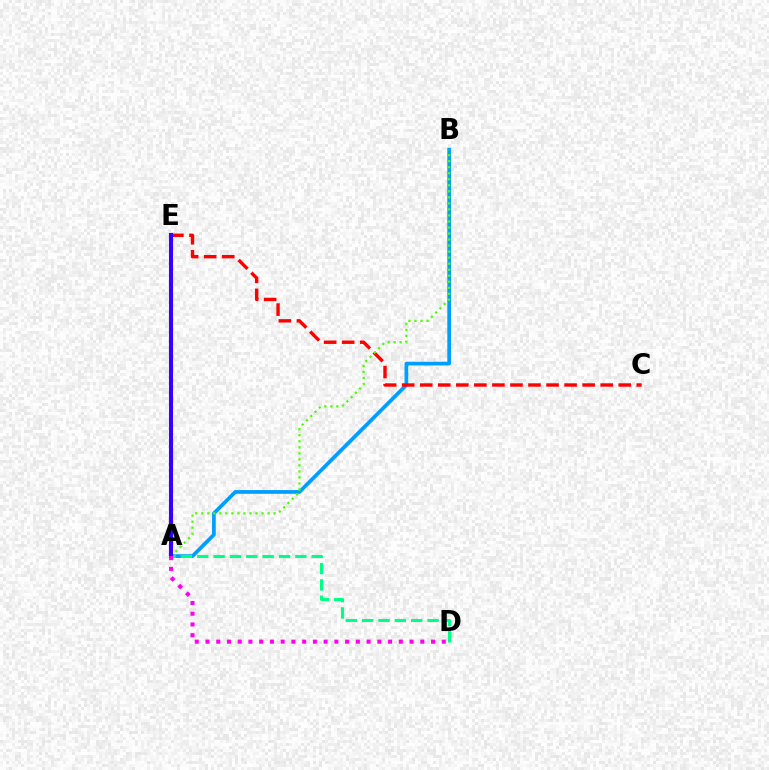{('A', 'B'): [{'color': '#009eff', 'line_style': 'solid', 'thickness': 2.68}, {'color': '#4fff00', 'line_style': 'dotted', 'thickness': 1.64}], ('A', 'D'): [{'color': '#00ff86', 'line_style': 'dashed', 'thickness': 2.22}, {'color': '#ff00ed', 'line_style': 'dotted', 'thickness': 2.92}], ('C', 'E'): [{'color': '#ff0000', 'line_style': 'dashed', 'thickness': 2.45}], ('A', 'E'): [{'color': '#ffd500', 'line_style': 'dotted', 'thickness': 2.13}, {'color': '#3700ff', 'line_style': 'solid', 'thickness': 2.94}]}